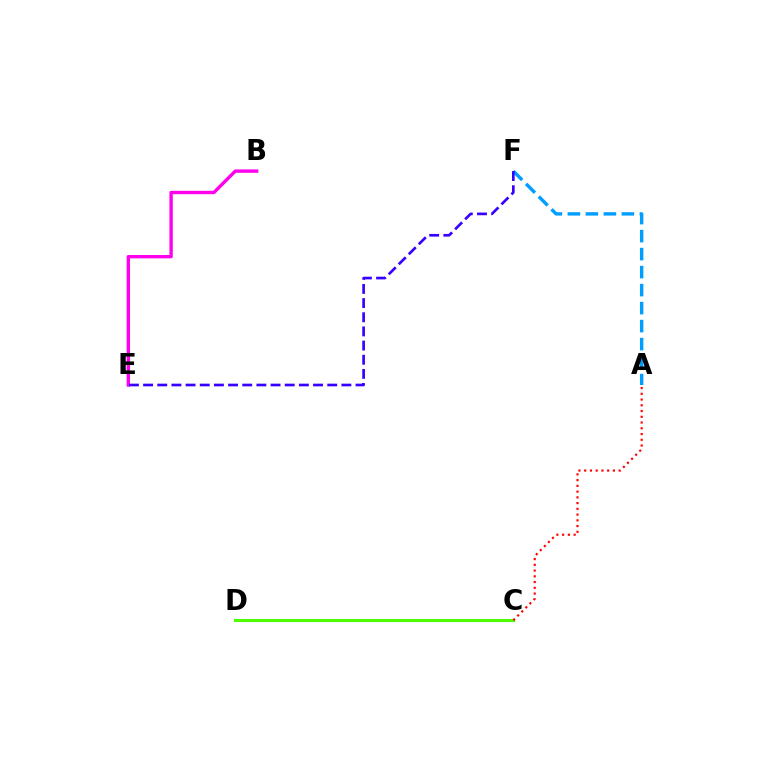{('C', 'D'): [{'color': '#00ff86', 'line_style': 'solid', 'thickness': 2.21}, {'color': '#ffd500', 'line_style': 'dotted', 'thickness': 2.14}, {'color': '#4fff00', 'line_style': 'solid', 'thickness': 2.14}], ('A', 'F'): [{'color': '#009eff', 'line_style': 'dashed', 'thickness': 2.45}], ('B', 'E'): [{'color': '#ff00ed', 'line_style': 'solid', 'thickness': 2.42}], ('A', 'C'): [{'color': '#ff0000', 'line_style': 'dotted', 'thickness': 1.56}], ('E', 'F'): [{'color': '#3700ff', 'line_style': 'dashed', 'thickness': 1.92}]}